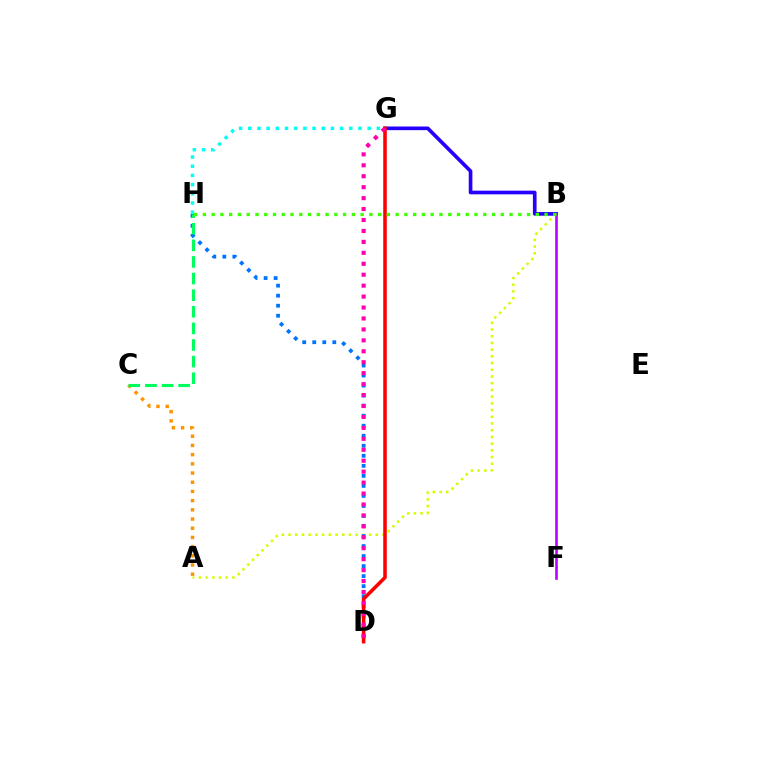{('A', 'C'): [{'color': '#ff9400', 'line_style': 'dotted', 'thickness': 2.5}], ('B', 'G'): [{'color': '#2500ff', 'line_style': 'solid', 'thickness': 2.64}], ('A', 'B'): [{'color': '#d1ff00', 'line_style': 'dotted', 'thickness': 1.82}], ('D', 'H'): [{'color': '#0074ff', 'line_style': 'dotted', 'thickness': 2.72}], ('B', 'F'): [{'color': '#b900ff', 'line_style': 'solid', 'thickness': 1.87}], ('C', 'H'): [{'color': '#00ff5c', 'line_style': 'dashed', 'thickness': 2.26}], ('D', 'G'): [{'color': '#ff0000', 'line_style': 'solid', 'thickness': 2.55}, {'color': '#ff00ac', 'line_style': 'dotted', 'thickness': 2.97}], ('G', 'H'): [{'color': '#00fff6', 'line_style': 'dotted', 'thickness': 2.5}], ('B', 'H'): [{'color': '#3dff00', 'line_style': 'dotted', 'thickness': 2.38}]}